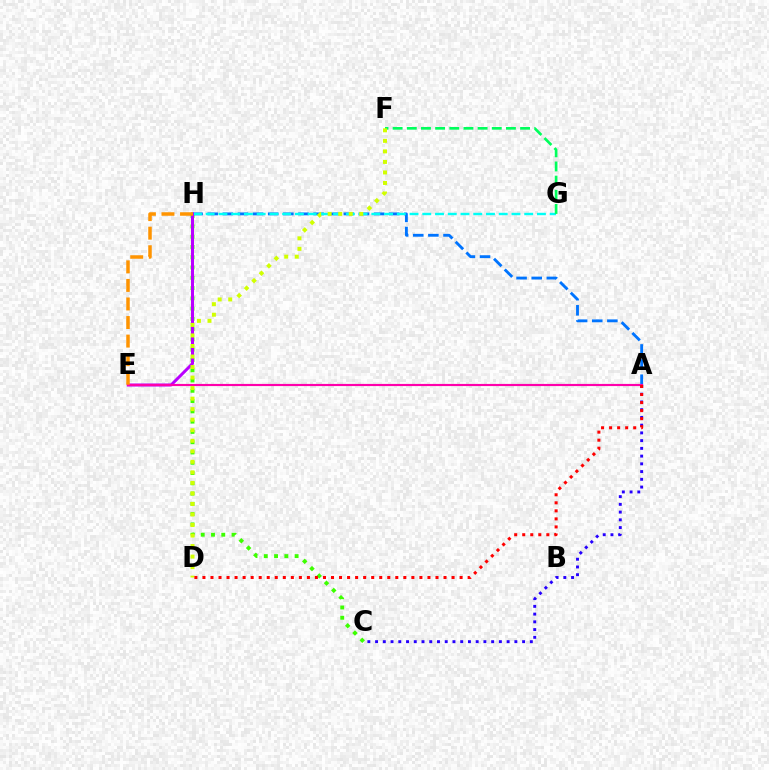{('C', 'H'): [{'color': '#3dff00', 'line_style': 'dotted', 'thickness': 2.79}], ('A', 'H'): [{'color': '#0074ff', 'line_style': 'dashed', 'thickness': 2.06}], ('G', 'H'): [{'color': '#00fff6', 'line_style': 'dashed', 'thickness': 1.73}], ('A', 'C'): [{'color': '#2500ff', 'line_style': 'dotted', 'thickness': 2.1}], ('E', 'H'): [{'color': '#b900ff', 'line_style': 'solid', 'thickness': 2.15}, {'color': '#ff9400', 'line_style': 'dashed', 'thickness': 2.52}], ('F', 'G'): [{'color': '#00ff5c', 'line_style': 'dashed', 'thickness': 1.92}], ('A', 'E'): [{'color': '#ff00ac', 'line_style': 'solid', 'thickness': 1.55}], ('D', 'F'): [{'color': '#d1ff00', 'line_style': 'dotted', 'thickness': 2.86}], ('A', 'D'): [{'color': '#ff0000', 'line_style': 'dotted', 'thickness': 2.18}]}